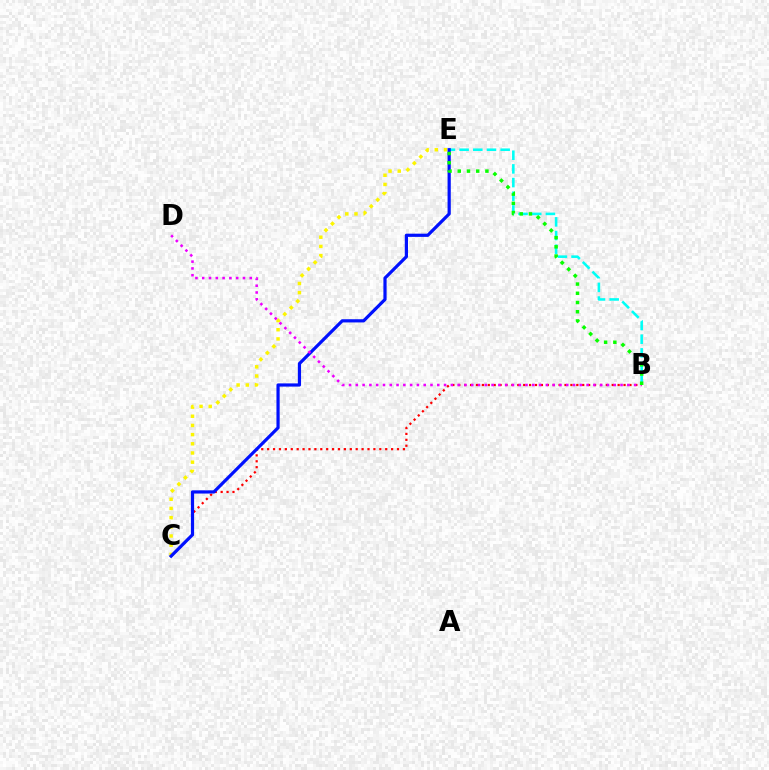{('B', 'C'): [{'color': '#ff0000', 'line_style': 'dotted', 'thickness': 1.6}], ('B', 'E'): [{'color': '#00fff6', 'line_style': 'dashed', 'thickness': 1.86}, {'color': '#08ff00', 'line_style': 'dotted', 'thickness': 2.51}], ('C', 'E'): [{'color': '#fcf500', 'line_style': 'dotted', 'thickness': 2.5}, {'color': '#0010ff', 'line_style': 'solid', 'thickness': 2.31}], ('B', 'D'): [{'color': '#ee00ff', 'line_style': 'dotted', 'thickness': 1.84}]}